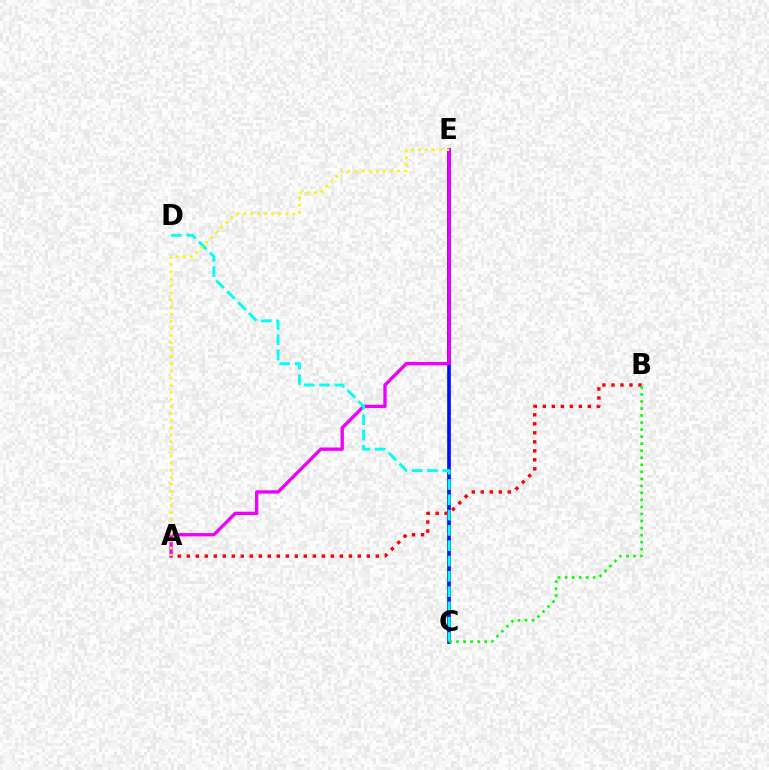{('C', 'E'): [{'color': '#0010ff', 'line_style': 'solid', 'thickness': 2.65}], ('A', 'E'): [{'color': '#ee00ff', 'line_style': 'solid', 'thickness': 2.39}, {'color': '#fcf500', 'line_style': 'dotted', 'thickness': 1.92}], ('A', 'B'): [{'color': '#ff0000', 'line_style': 'dotted', 'thickness': 2.45}], ('C', 'D'): [{'color': '#00fff6', 'line_style': 'dashed', 'thickness': 2.08}], ('B', 'C'): [{'color': '#08ff00', 'line_style': 'dotted', 'thickness': 1.91}]}